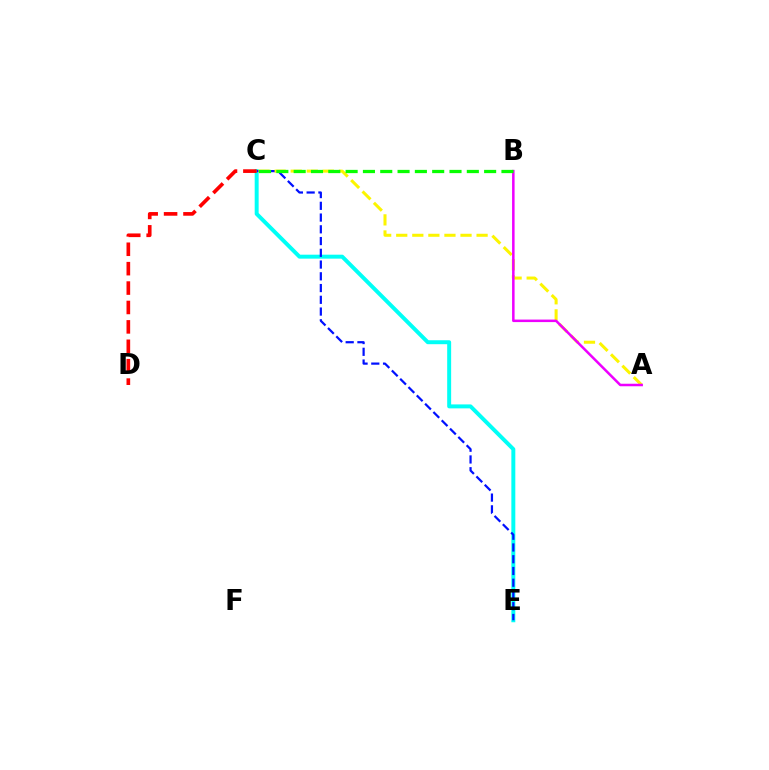{('C', 'E'): [{'color': '#00fff6', 'line_style': 'solid', 'thickness': 2.85}, {'color': '#0010ff', 'line_style': 'dashed', 'thickness': 1.6}], ('A', 'C'): [{'color': '#fcf500', 'line_style': 'dashed', 'thickness': 2.18}], ('A', 'B'): [{'color': '#ee00ff', 'line_style': 'solid', 'thickness': 1.81}], ('B', 'C'): [{'color': '#08ff00', 'line_style': 'dashed', 'thickness': 2.35}], ('C', 'D'): [{'color': '#ff0000', 'line_style': 'dashed', 'thickness': 2.64}]}